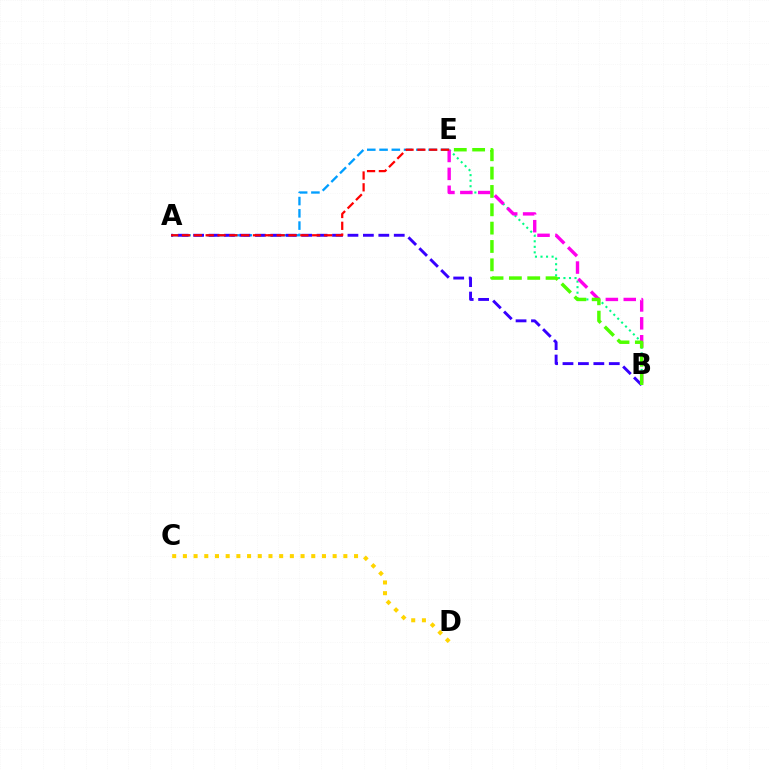{('B', 'E'): [{'color': '#00ff86', 'line_style': 'dotted', 'thickness': 1.51}, {'color': '#ff00ed', 'line_style': 'dashed', 'thickness': 2.43}, {'color': '#4fff00', 'line_style': 'dashed', 'thickness': 2.49}], ('A', 'E'): [{'color': '#009eff', 'line_style': 'dashed', 'thickness': 1.67}, {'color': '#ff0000', 'line_style': 'dashed', 'thickness': 1.61}], ('A', 'B'): [{'color': '#3700ff', 'line_style': 'dashed', 'thickness': 2.1}], ('C', 'D'): [{'color': '#ffd500', 'line_style': 'dotted', 'thickness': 2.91}]}